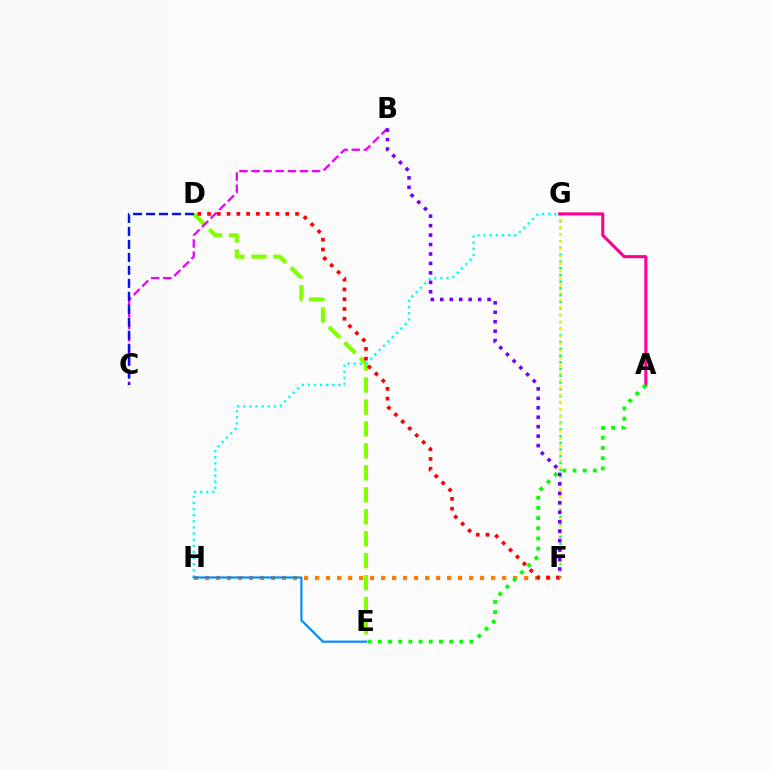{('F', 'H'): [{'color': '#ff7c00', 'line_style': 'dotted', 'thickness': 2.99}], ('D', 'E'): [{'color': '#84ff00', 'line_style': 'dashed', 'thickness': 2.98}], ('B', 'C'): [{'color': '#ee00ff', 'line_style': 'dashed', 'thickness': 1.65}], ('F', 'G'): [{'color': '#00ff74', 'line_style': 'dotted', 'thickness': 1.83}, {'color': '#fcf500', 'line_style': 'dotted', 'thickness': 1.98}], ('D', 'F'): [{'color': '#ff0000', 'line_style': 'dotted', 'thickness': 2.66}], ('G', 'H'): [{'color': '#00fff6', 'line_style': 'dotted', 'thickness': 1.66}], ('A', 'G'): [{'color': '#ff0094', 'line_style': 'solid', 'thickness': 2.21}], ('B', 'F'): [{'color': '#7200ff', 'line_style': 'dotted', 'thickness': 2.57}], ('C', 'D'): [{'color': '#0010ff', 'line_style': 'dashed', 'thickness': 1.76}], ('A', 'E'): [{'color': '#08ff00', 'line_style': 'dotted', 'thickness': 2.76}], ('E', 'H'): [{'color': '#008cff', 'line_style': 'solid', 'thickness': 1.57}]}